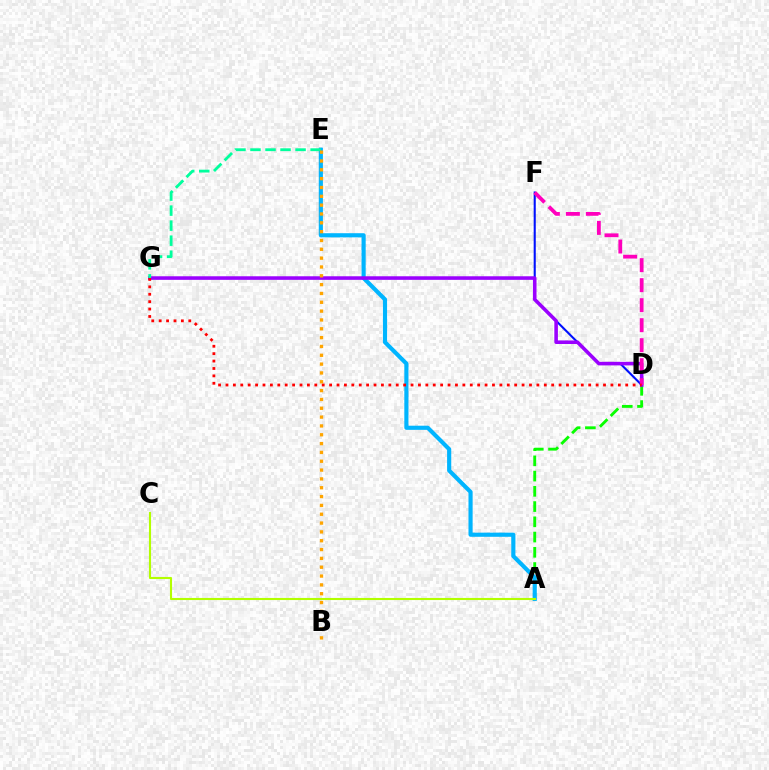{('D', 'F'): [{'color': '#0010ff', 'line_style': 'solid', 'thickness': 1.5}, {'color': '#ff00bd', 'line_style': 'dashed', 'thickness': 2.72}], ('A', 'D'): [{'color': '#08ff00', 'line_style': 'dashed', 'thickness': 2.07}], ('A', 'E'): [{'color': '#00b5ff', 'line_style': 'solid', 'thickness': 2.98}], ('D', 'G'): [{'color': '#9b00ff', 'line_style': 'solid', 'thickness': 2.57}, {'color': '#ff0000', 'line_style': 'dotted', 'thickness': 2.01}], ('E', 'G'): [{'color': '#00ff9d', 'line_style': 'dashed', 'thickness': 2.04}], ('A', 'C'): [{'color': '#b3ff00', 'line_style': 'solid', 'thickness': 1.52}], ('B', 'E'): [{'color': '#ffa500', 'line_style': 'dotted', 'thickness': 2.4}]}